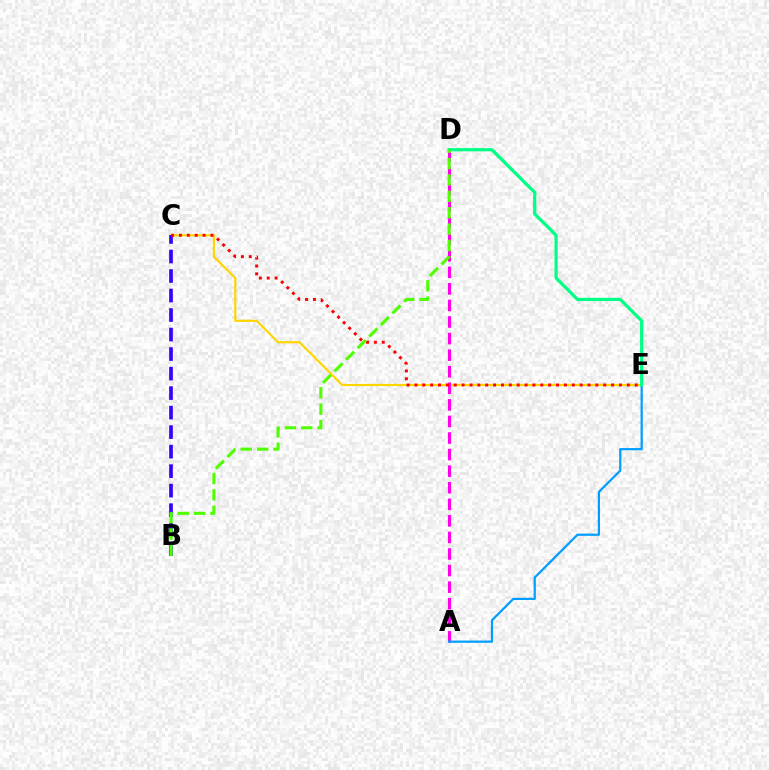{('C', 'E'): [{'color': '#ffd500', 'line_style': 'solid', 'thickness': 1.56}, {'color': '#ff0000', 'line_style': 'dotted', 'thickness': 2.14}], ('A', 'D'): [{'color': '#ff00ed', 'line_style': 'dashed', 'thickness': 2.25}], ('B', 'C'): [{'color': '#3700ff', 'line_style': 'dashed', 'thickness': 2.65}], ('A', 'E'): [{'color': '#009eff', 'line_style': 'solid', 'thickness': 1.6}], ('D', 'E'): [{'color': '#00ff86', 'line_style': 'solid', 'thickness': 2.32}], ('B', 'D'): [{'color': '#4fff00', 'line_style': 'dashed', 'thickness': 2.23}]}